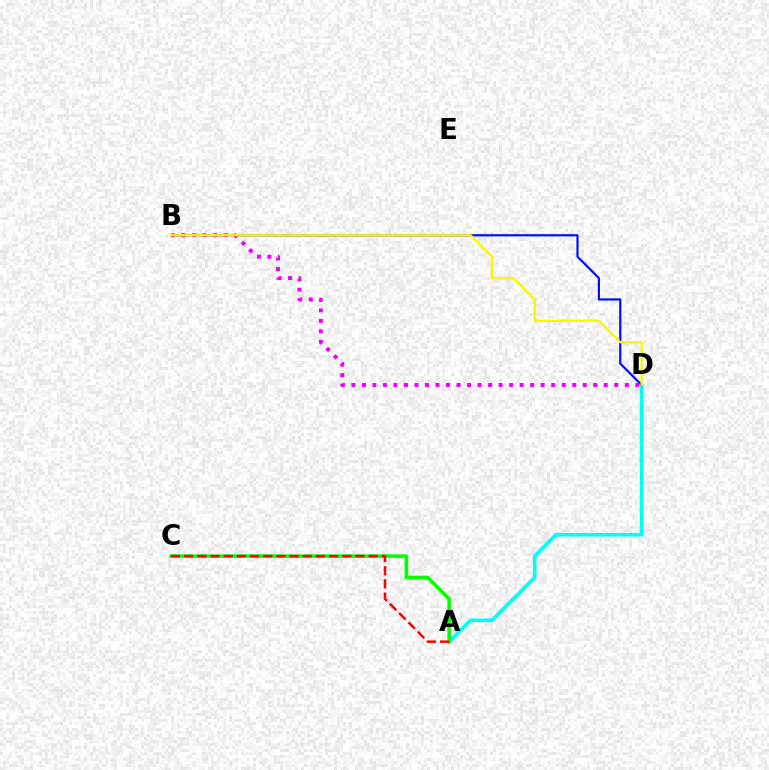{('A', 'D'): [{'color': '#00fff6', 'line_style': 'solid', 'thickness': 2.62}], ('A', 'C'): [{'color': '#08ff00', 'line_style': 'solid', 'thickness': 2.57}, {'color': '#ff0000', 'line_style': 'dashed', 'thickness': 1.79}], ('B', 'D'): [{'color': '#0010ff', 'line_style': 'solid', 'thickness': 1.59}, {'color': '#ee00ff', 'line_style': 'dotted', 'thickness': 2.86}, {'color': '#fcf500', 'line_style': 'solid', 'thickness': 1.66}]}